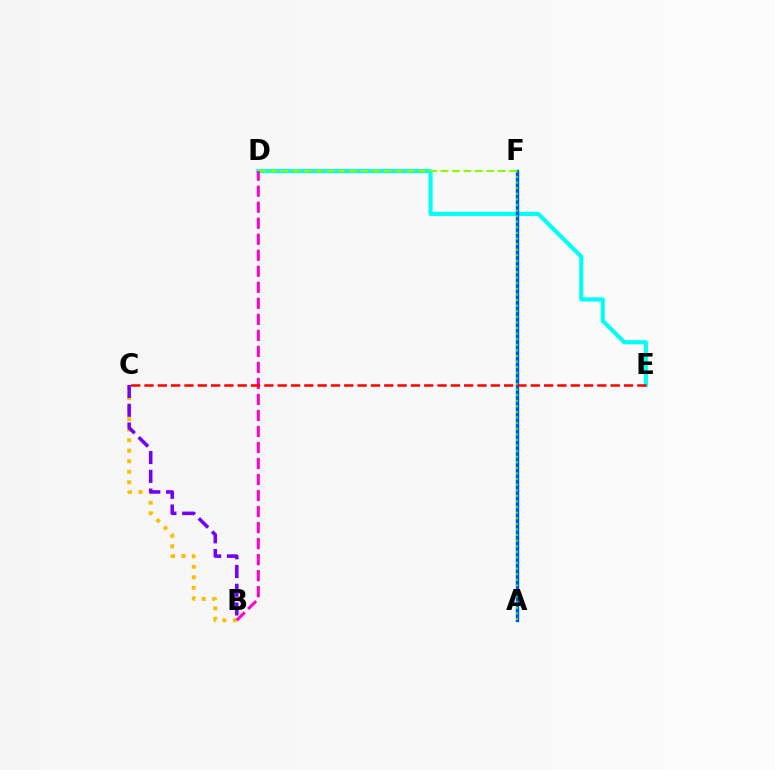{('D', 'E'): [{'color': '#00fff6', 'line_style': 'solid', 'thickness': 3.0}], ('A', 'F'): [{'color': '#004bff', 'line_style': 'solid', 'thickness': 2.42}, {'color': '#00ff39', 'line_style': 'dotted', 'thickness': 1.52}], ('B', 'C'): [{'color': '#ffbd00', 'line_style': 'dotted', 'thickness': 2.85}, {'color': '#7200ff', 'line_style': 'dashed', 'thickness': 2.55}], ('D', 'F'): [{'color': '#84ff00', 'line_style': 'dashed', 'thickness': 1.55}], ('B', 'D'): [{'color': '#ff00cf', 'line_style': 'dashed', 'thickness': 2.18}], ('C', 'E'): [{'color': '#ff0000', 'line_style': 'dashed', 'thickness': 1.81}]}